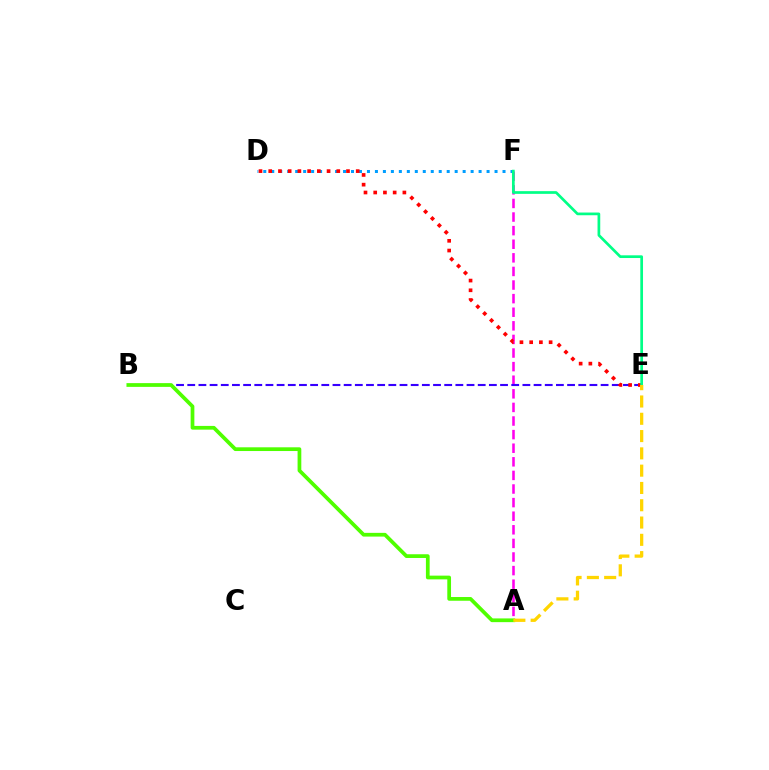{('D', 'F'): [{'color': '#009eff', 'line_style': 'dotted', 'thickness': 2.17}], ('A', 'F'): [{'color': '#ff00ed', 'line_style': 'dashed', 'thickness': 1.85}], ('B', 'E'): [{'color': '#3700ff', 'line_style': 'dashed', 'thickness': 1.52}], ('D', 'E'): [{'color': '#ff0000', 'line_style': 'dotted', 'thickness': 2.64}], ('A', 'B'): [{'color': '#4fff00', 'line_style': 'solid', 'thickness': 2.69}], ('E', 'F'): [{'color': '#00ff86', 'line_style': 'solid', 'thickness': 1.95}], ('A', 'E'): [{'color': '#ffd500', 'line_style': 'dashed', 'thickness': 2.35}]}